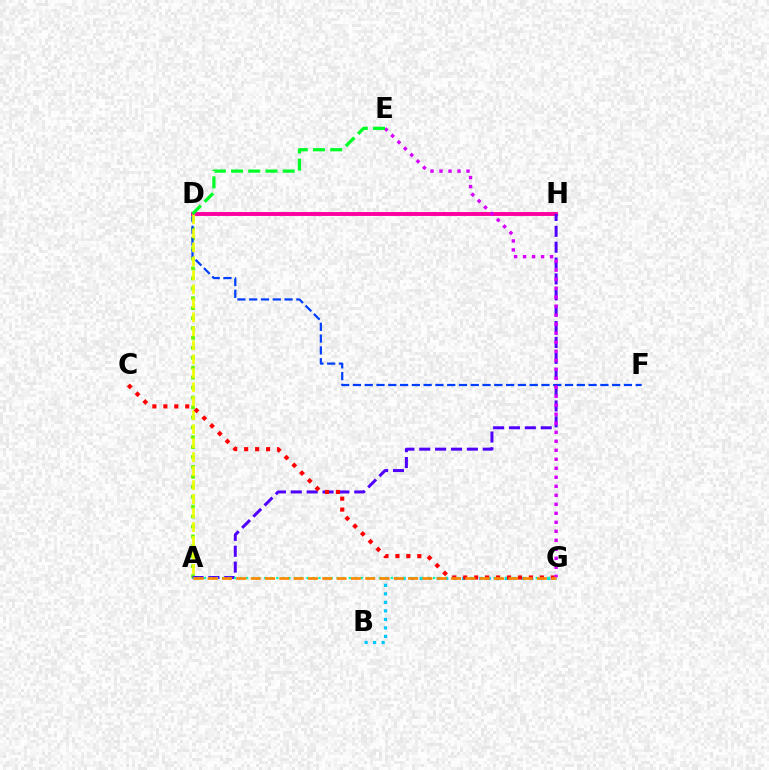{('A', 'D'): [{'color': '#66ff00', 'line_style': 'dotted', 'thickness': 2.7}, {'color': '#eeff00', 'line_style': 'dashed', 'thickness': 1.9}], ('D', 'F'): [{'color': '#003fff', 'line_style': 'dashed', 'thickness': 1.6}], ('D', 'H'): [{'color': '#ff00a0', 'line_style': 'solid', 'thickness': 2.8}], ('A', 'H'): [{'color': '#4f00ff', 'line_style': 'dashed', 'thickness': 2.16}], ('B', 'G'): [{'color': '#00c7ff', 'line_style': 'dotted', 'thickness': 2.31}], ('A', 'G'): [{'color': '#00ffaf', 'line_style': 'dotted', 'thickness': 1.64}, {'color': '#ff8800', 'line_style': 'dashed', 'thickness': 1.94}], ('C', 'G'): [{'color': '#ff0000', 'line_style': 'dotted', 'thickness': 2.98}], ('E', 'G'): [{'color': '#d600ff', 'line_style': 'dotted', 'thickness': 2.45}], ('D', 'E'): [{'color': '#00ff27', 'line_style': 'dashed', 'thickness': 2.34}]}